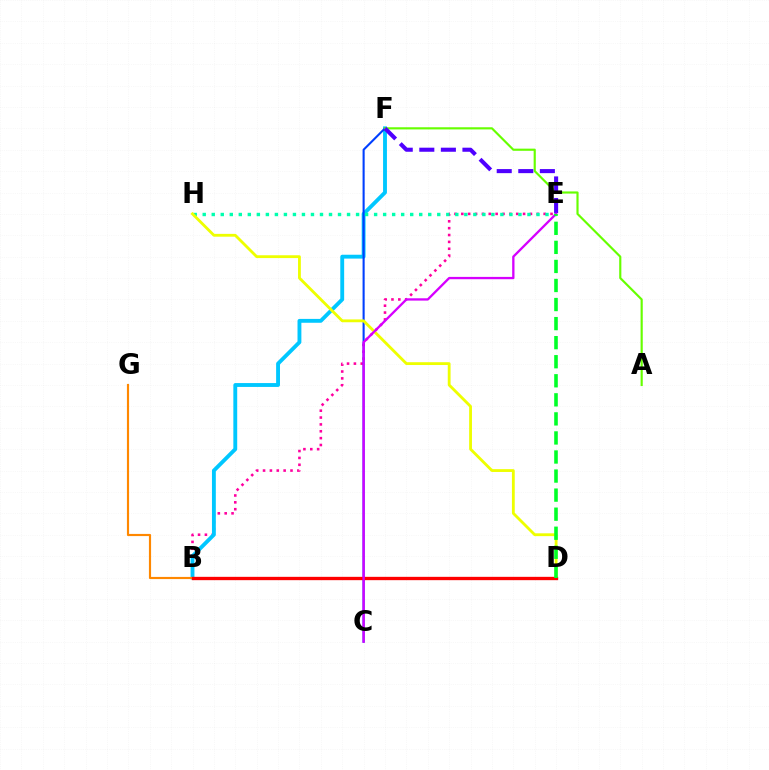{('B', 'E'): [{'color': '#ff00a0', 'line_style': 'dotted', 'thickness': 1.86}], ('B', 'F'): [{'color': '#00c7ff', 'line_style': 'solid', 'thickness': 2.78}], ('B', 'G'): [{'color': '#ff8800', 'line_style': 'solid', 'thickness': 1.56}], ('C', 'F'): [{'color': '#003fff', 'line_style': 'solid', 'thickness': 1.5}], ('E', 'H'): [{'color': '#00ffaf', 'line_style': 'dotted', 'thickness': 2.45}], ('A', 'F'): [{'color': '#66ff00', 'line_style': 'solid', 'thickness': 1.55}], ('D', 'H'): [{'color': '#eeff00', 'line_style': 'solid', 'thickness': 2.03}], ('E', 'F'): [{'color': '#4f00ff', 'line_style': 'dashed', 'thickness': 2.93}], ('B', 'D'): [{'color': '#ff0000', 'line_style': 'solid', 'thickness': 2.4}], ('C', 'E'): [{'color': '#d600ff', 'line_style': 'solid', 'thickness': 1.67}], ('D', 'E'): [{'color': '#00ff27', 'line_style': 'dashed', 'thickness': 2.59}]}